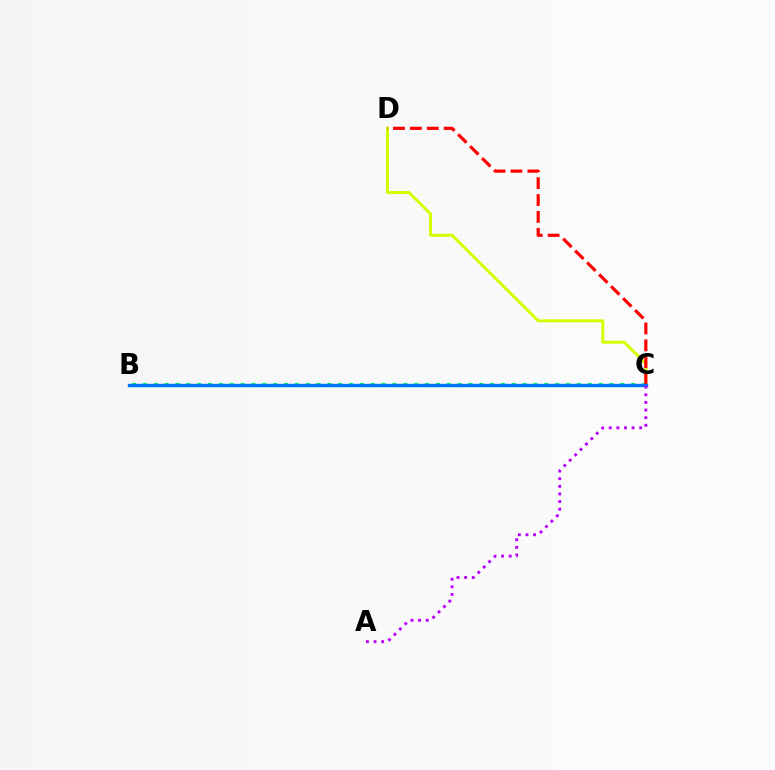{('B', 'C'): [{'color': '#00ff5c', 'line_style': 'dotted', 'thickness': 2.95}, {'color': '#0074ff', 'line_style': 'solid', 'thickness': 2.43}], ('C', 'D'): [{'color': '#d1ff00', 'line_style': 'solid', 'thickness': 2.14}, {'color': '#ff0000', 'line_style': 'dashed', 'thickness': 2.29}], ('A', 'C'): [{'color': '#b900ff', 'line_style': 'dotted', 'thickness': 2.07}]}